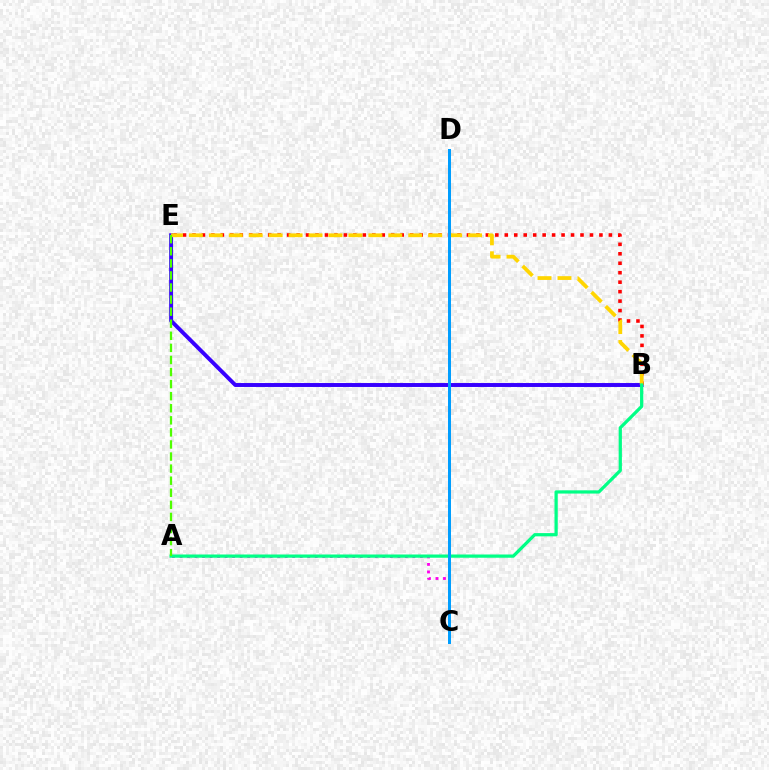{('A', 'C'): [{'color': '#ff00ed', 'line_style': 'dotted', 'thickness': 2.04}], ('B', 'E'): [{'color': '#3700ff', 'line_style': 'solid', 'thickness': 2.83}, {'color': '#ff0000', 'line_style': 'dotted', 'thickness': 2.57}, {'color': '#ffd500', 'line_style': 'dashed', 'thickness': 2.71}], ('A', 'B'): [{'color': '#00ff86', 'line_style': 'solid', 'thickness': 2.33}], ('C', 'D'): [{'color': '#009eff', 'line_style': 'solid', 'thickness': 2.15}], ('A', 'E'): [{'color': '#4fff00', 'line_style': 'dashed', 'thickness': 1.64}]}